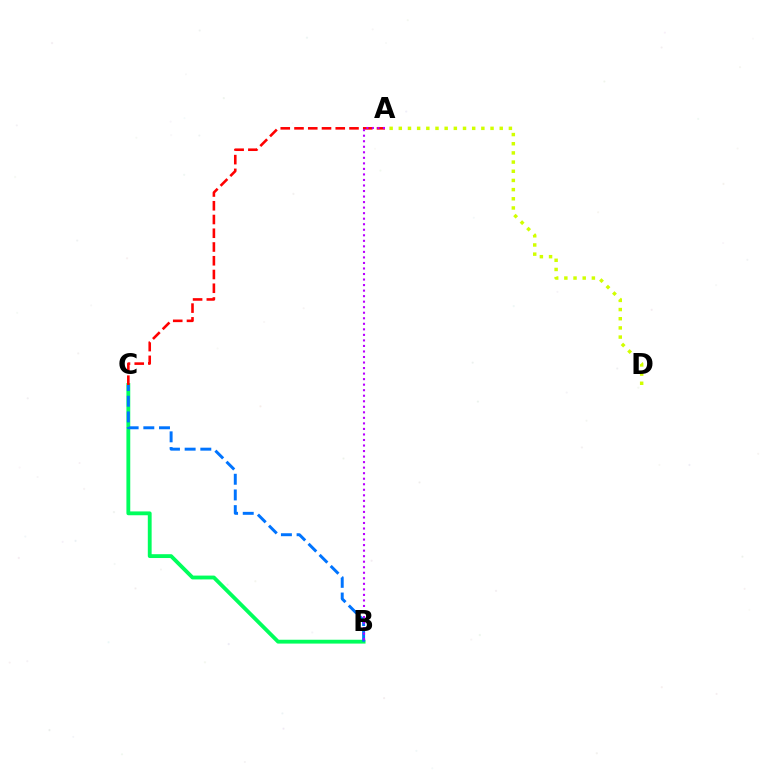{('A', 'D'): [{'color': '#d1ff00', 'line_style': 'dotted', 'thickness': 2.49}], ('B', 'C'): [{'color': '#00ff5c', 'line_style': 'solid', 'thickness': 2.76}, {'color': '#0074ff', 'line_style': 'dashed', 'thickness': 2.13}], ('A', 'C'): [{'color': '#ff0000', 'line_style': 'dashed', 'thickness': 1.87}], ('A', 'B'): [{'color': '#b900ff', 'line_style': 'dotted', 'thickness': 1.5}]}